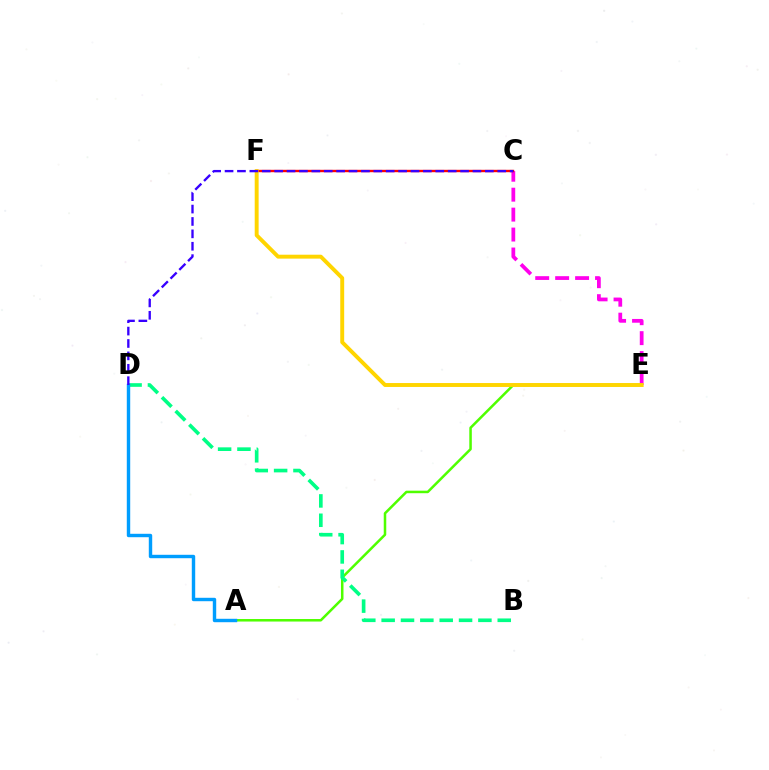{('C', 'E'): [{'color': '#ff00ed', 'line_style': 'dashed', 'thickness': 2.71}], ('A', 'E'): [{'color': '#4fff00', 'line_style': 'solid', 'thickness': 1.82}], ('C', 'F'): [{'color': '#ff0000', 'line_style': 'solid', 'thickness': 1.73}], ('E', 'F'): [{'color': '#ffd500', 'line_style': 'solid', 'thickness': 2.82}], ('B', 'D'): [{'color': '#00ff86', 'line_style': 'dashed', 'thickness': 2.63}], ('A', 'D'): [{'color': '#009eff', 'line_style': 'solid', 'thickness': 2.46}], ('C', 'D'): [{'color': '#3700ff', 'line_style': 'dashed', 'thickness': 1.68}]}